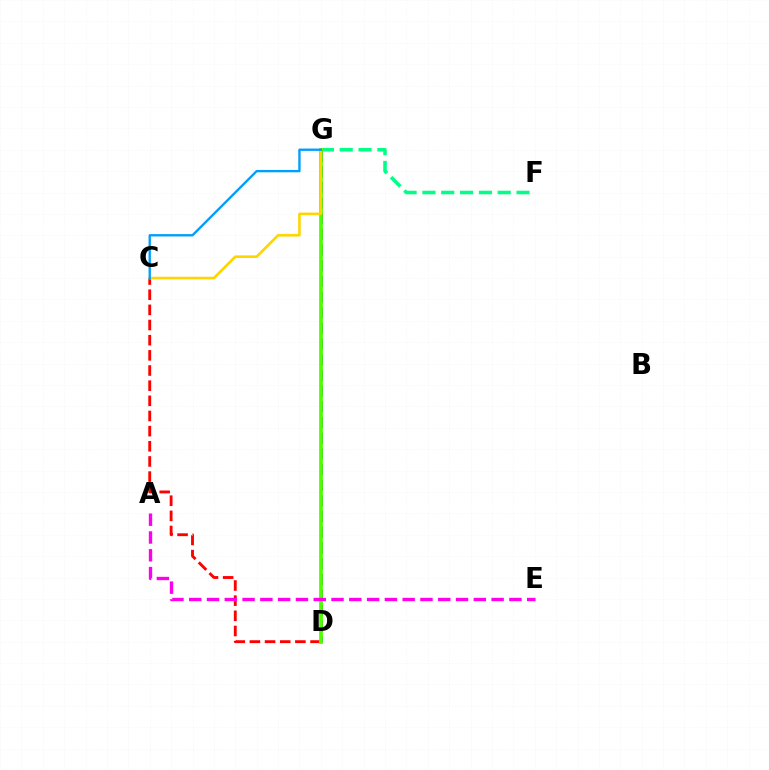{('F', 'G'): [{'color': '#00ff86', 'line_style': 'dashed', 'thickness': 2.56}], ('D', 'G'): [{'color': '#3700ff', 'line_style': 'dashed', 'thickness': 2.13}, {'color': '#4fff00', 'line_style': 'solid', 'thickness': 2.7}], ('C', 'D'): [{'color': '#ff0000', 'line_style': 'dashed', 'thickness': 2.06}], ('C', 'G'): [{'color': '#ffd500', 'line_style': 'solid', 'thickness': 1.88}, {'color': '#009eff', 'line_style': 'solid', 'thickness': 1.69}], ('A', 'E'): [{'color': '#ff00ed', 'line_style': 'dashed', 'thickness': 2.42}]}